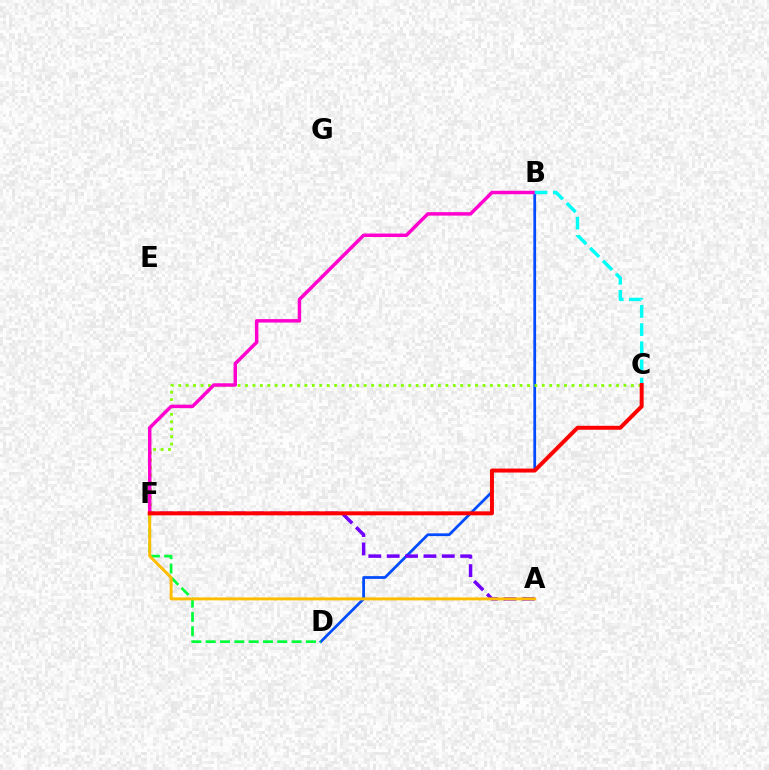{('B', 'D'): [{'color': '#004bff', 'line_style': 'solid', 'thickness': 1.97}], ('C', 'F'): [{'color': '#84ff00', 'line_style': 'dotted', 'thickness': 2.02}, {'color': '#ff0000', 'line_style': 'solid', 'thickness': 2.85}], ('A', 'F'): [{'color': '#7200ff', 'line_style': 'dashed', 'thickness': 2.5}, {'color': '#ffbd00', 'line_style': 'solid', 'thickness': 2.12}], ('B', 'F'): [{'color': '#ff00cf', 'line_style': 'solid', 'thickness': 2.49}], ('D', 'F'): [{'color': '#00ff39', 'line_style': 'dashed', 'thickness': 1.94}], ('B', 'C'): [{'color': '#00fff6', 'line_style': 'dashed', 'thickness': 2.47}]}